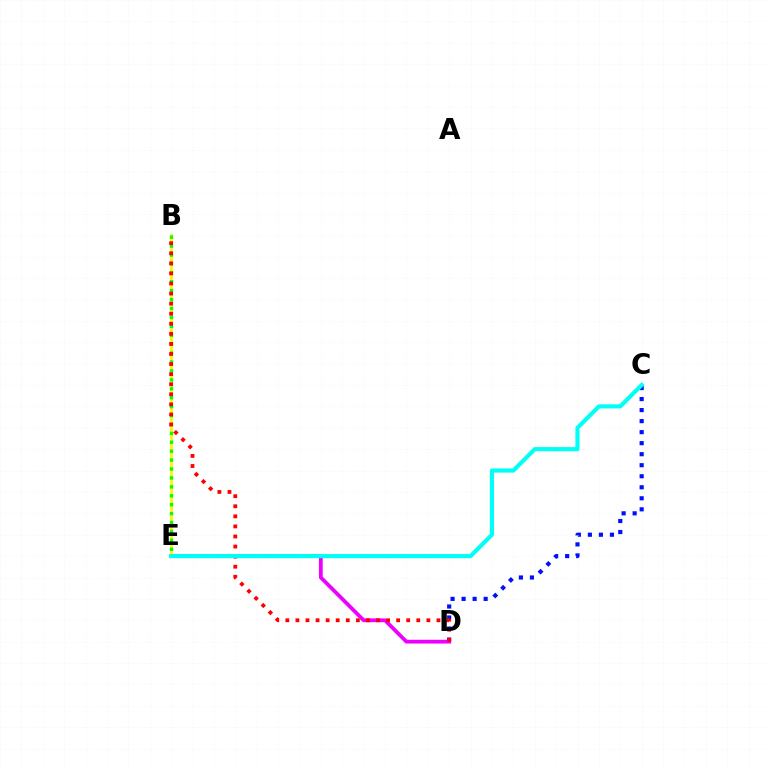{('C', 'D'): [{'color': '#0010ff', 'line_style': 'dotted', 'thickness': 3.0}], ('D', 'E'): [{'color': '#ee00ff', 'line_style': 'solid', 'thickness': 2.73}], ('B', 'E'): [{'color': '#fcf500', 'line_style': 'solid', 'thickness': 2.01}, {'color': '#08ff00', 'line_style': 'dotted', 'thickness': 2.42}], ('B', 'D'): [{'color': '#ff0000', 'line_style': 'dotted', 'thickness': 2.74}], ('C', 'E'): [{'color': '#00fff6', 'line_style': 'solid', 'thickness': 2.99}]}